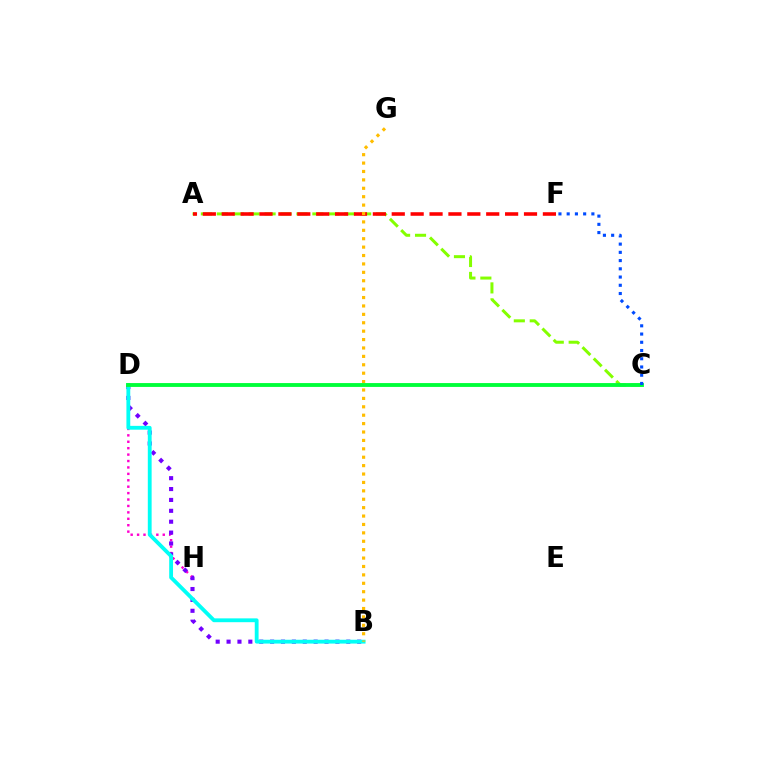{('D', 'H'): [{'color': '#ff00cf', 'line_style': 'dotted', 'thickness': 1.74}], ('B', 'D'): [{'color': '#7200ff', 'line_style': 'dotted', 'thickness': 2.96}, {'color': '#00fff6', 'line_style': 'solid', 'thickness': 2.75}], ('A', 'C'): [{'color': '#84ff00', 'line_style': 'dashed', 'thickness': 2.16}], ('A', 'F'): [{'color': '#ff0000', 'line_style': 'dashed', 'thickness': 2.57}], ('B', 'G'): [{'color': '#ffbd00', 'line_style': 'dotted', 'thickness': 2.28}], ('C', 'D'): [{'color': '#00ff39', 'line_style': 'solid', 'thickness': 2.77}], ('C', 'F'): [{'color': '#004bff', 'line_style': 'dotted', 'thickness': 2.24}]}